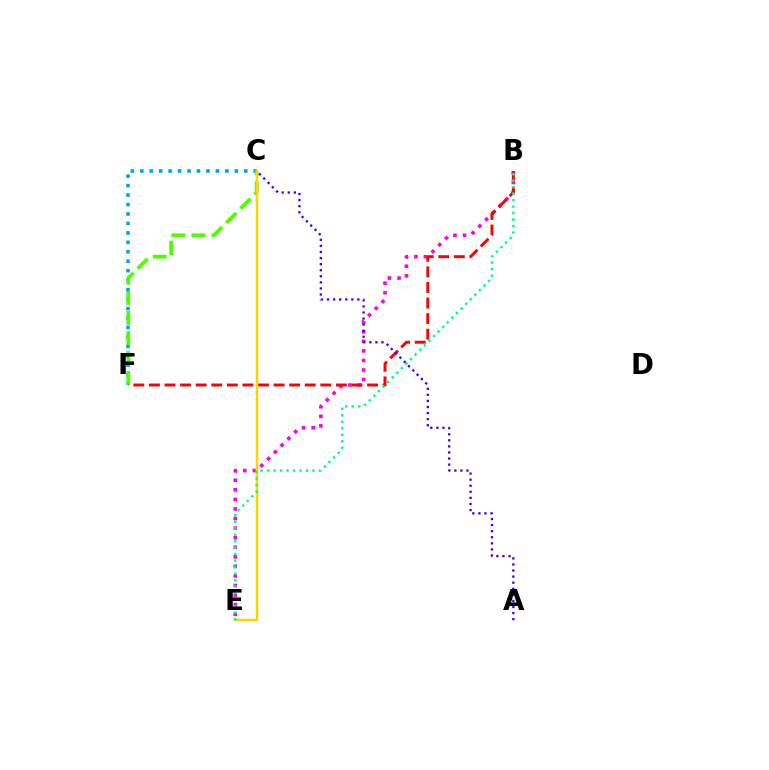{('B', 'E'): [{'color': '#ff00ed', 'line_style': 'dotted', 'thickness': 2.6}, {'color': '#00ff86', 'line_style': 'dotted', 'thickness': 1.76}], ('C', 'F'): [{'color': '#009eff', 'line_style': 'dotted', 'thickness': 2.57}, {'color': '#4fff00', 'line_style': 'dashed', 'thickness': 2.72}], ('B', 'F'): [{'color': '#ff0000', 'line_style': 'dashed', 'thickness': 2.12}], ('C', 'E'): [{'color': '#ffd500', 'line_style': 'solid', 'thickness': 1.79}], ('A', 'C'): [{'color': '#3700ff', 'line_style': 'dotted', 'thickness': 1.65}]}